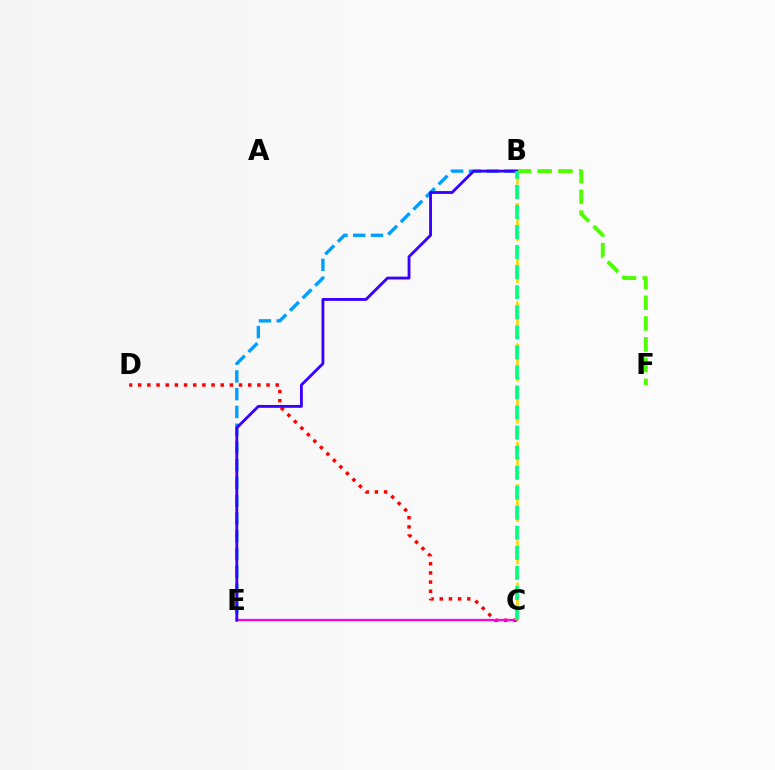{('C', 'D'): [{'color': '#ff0000', 'line_style': 'dotted', 'thickness': 2.49}], ('C', 'E'): [{'color': '#ff00ed', 'line_style': 'solid', 'thickness': 1.63}], ('B', 'C'): [{'color': '#ffd500', 'line_style': 'dashed', 'thickness': 1.91}, {'color': '#00ff86', 'line_style': 'dashed', 'thickness': 2.72}], ('B', 'F'): [{'color': '#4fff00', 'line_style': 'dashed', 'thickness': 2.82}], ('B', 'E'): [{'color': '#009eff', 'line_style': 'dashed', 'thickness': 2.41}, {'color': '#3700ff', 'line_style': 'solid', 'thickness': 2.05}]}